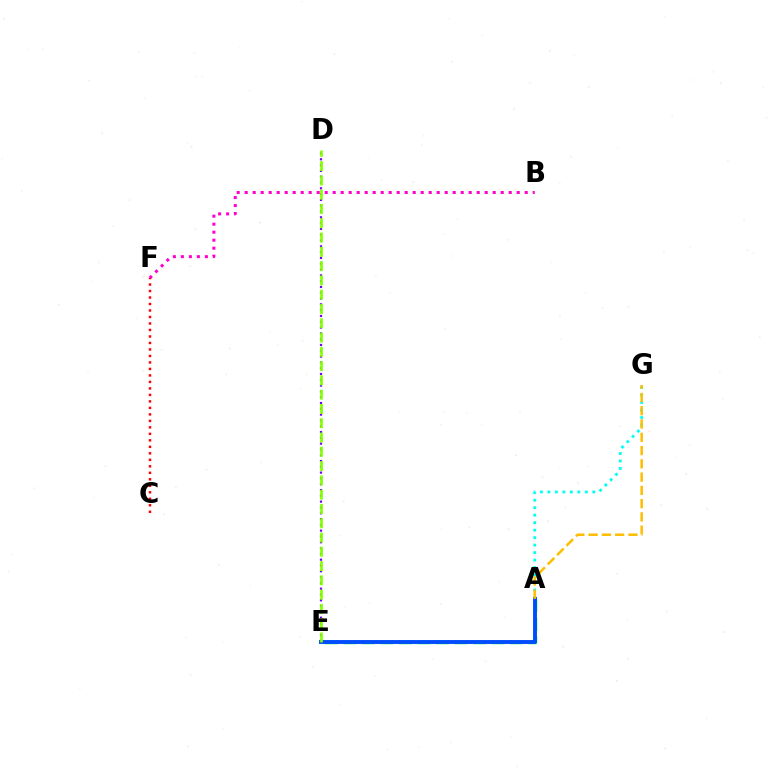{('D', 'E'): [{'color': '#7200ff', 'line_style': 'dotted', 'thickness': 1.58}, {'color': '#84ff00', 'line_style': 'dashed', 'thickness': 1.94}], ('B', 'F'): [{'color': '#ff00cf', 'line_style': 'dotted', 'thickness': 2.17}], ('A', 'G'): [{'color': '#00fff6', 'line_style': 'dotted', 'thickness': 2.03}, {'color': '#ffbd00', 'line_style': 'dashed', 'thickness': 1.8}], ('A', 'E'): [{'color': '#00ff39', 'line_style': 'dashed', 'thickness': 2.51}, {'color': '#004bff', 'line_style': 'solid', 'thickness': 2.8}], ('C', 'F'): [{'color': '#ff0000', 'line_style': 'dotted', 'thickness': 1.76}]}